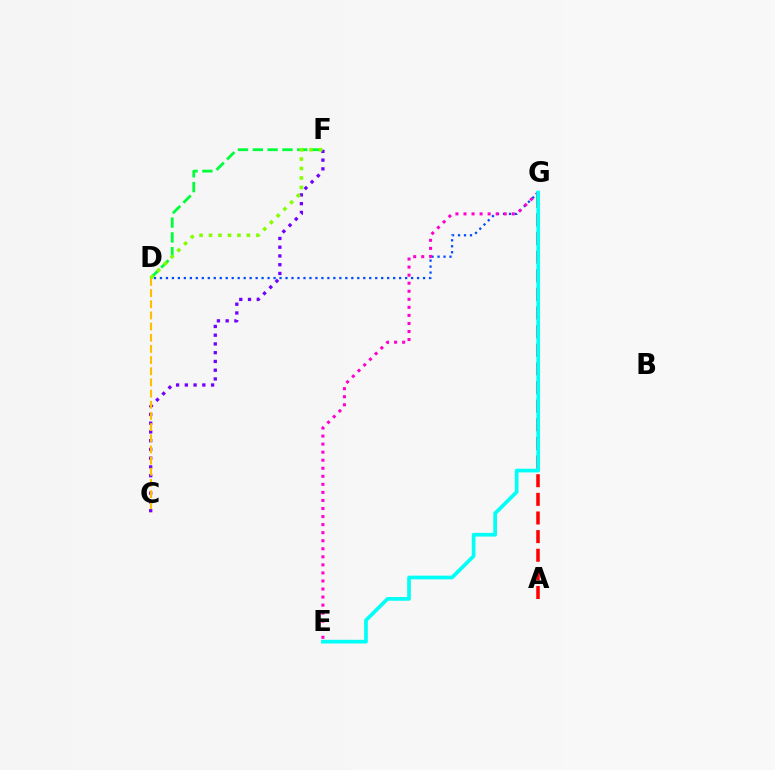{('C', 'F'): [{'color': '#7200ff', 'line_style': 'dotted', 'thickness': 2.38}], ('A', 'G'): [{'color': '#ff0000', 'line_style': 'dashed', 'thickness': 2.53}], ('D', 'G'): [{'color': '#004bff', 'line_style': 'dotted', 'thickness': 1.62}], ('D', 'F'): [{'color': '#00ff39', 'line_style': 'dashed', 'thickness': 2.01}, {'color': '#84ff00', 'line_style': 'dotted', 'thickness': 2.57}], ('C', 'D'): [{'color': '#ffbd00', 'line_style': 'dashed', 'thickness': 1.52}], ('E', 'G'): [{'color': '#ff00cf', 'line_style': 'dotted', 'thickness': 2.19}, {'color': '#00fff6', 'line_style': 'solid', 'thickness': 2.65}]}